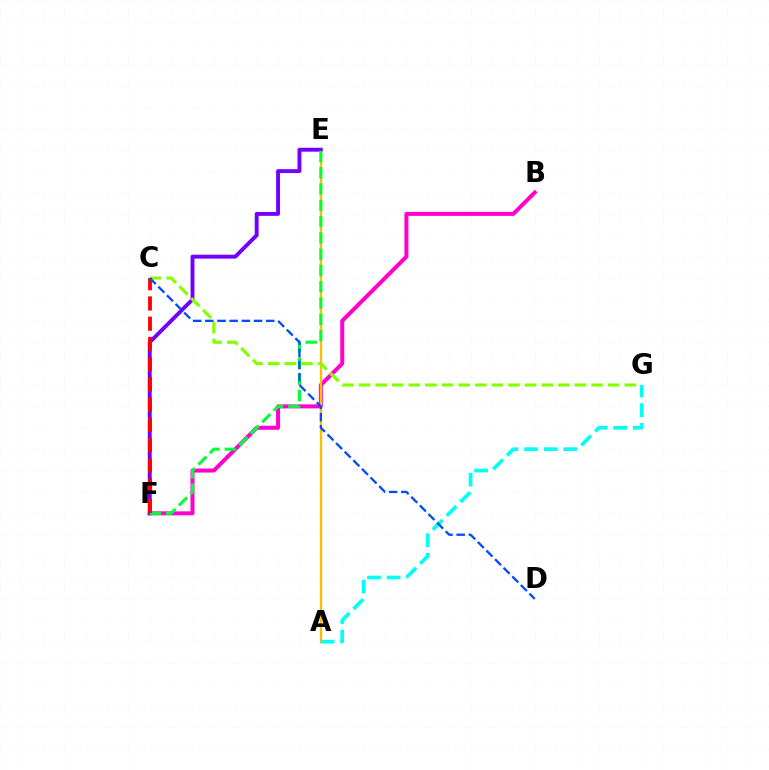{('B', 'F'): [{'color': '#ff00cf', 'line_style': 'solid', 'thickness': 2.88}], ('A', 'E'): [{'color': '#ffbd00', 'line_style': 'solid', 'thickness': 1.66}], ('E', 'F'): [{'color': '#7200ff', 'line_style': 'solid', 'thickness': 2.81}, {'color': '#00ff39', 'line_style': 'dashed', 'thickness': 2.21}], ('A', 'G'): [{'color': '#00fff6', 'line_style': 'dashed', 'thickness': 2.66}], ('C', 'G'): [{'color': '#84ff00', 'line_style': 'dashed', 'thickness': 2.26}], ('C', 'F'): [{'color': '#ff0000', 'line_style': 'dashed', 'thickness': 2.75}], ('C', 'D'): [{'color': '#004bff', 'line_style': 'dashed', 'thickness': 1.65}]}